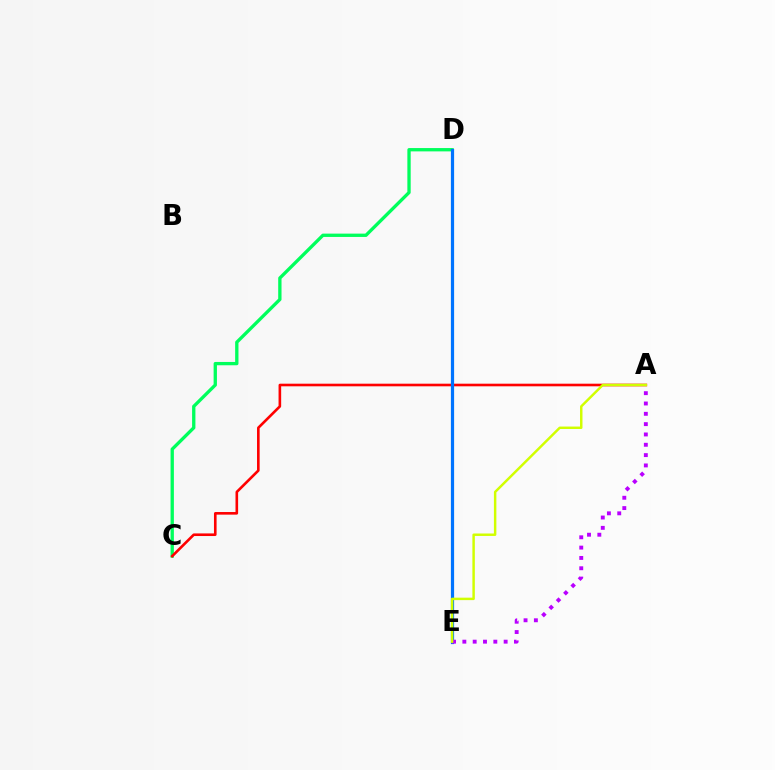{('C', 'D'): [{'color': '#00ff5c', 'line_style': 'solid', 'thickness': 2.39}], ('A', 'C'): [{'color': '#ff0000', 'line_style': 'solid', 'thickness': 1.88}], ('D', 'E'): [{'color': '#0074ff', 'line_style': 'solid', 'thickness': 2.31}], ('A', 'E'): [{'color': '#b900ff', 'line_style': 'dotted', 'thickness': 2.8}, {'color': '#d1ff00', 'line_style': 'solid', 'thickness': 1.77}]}